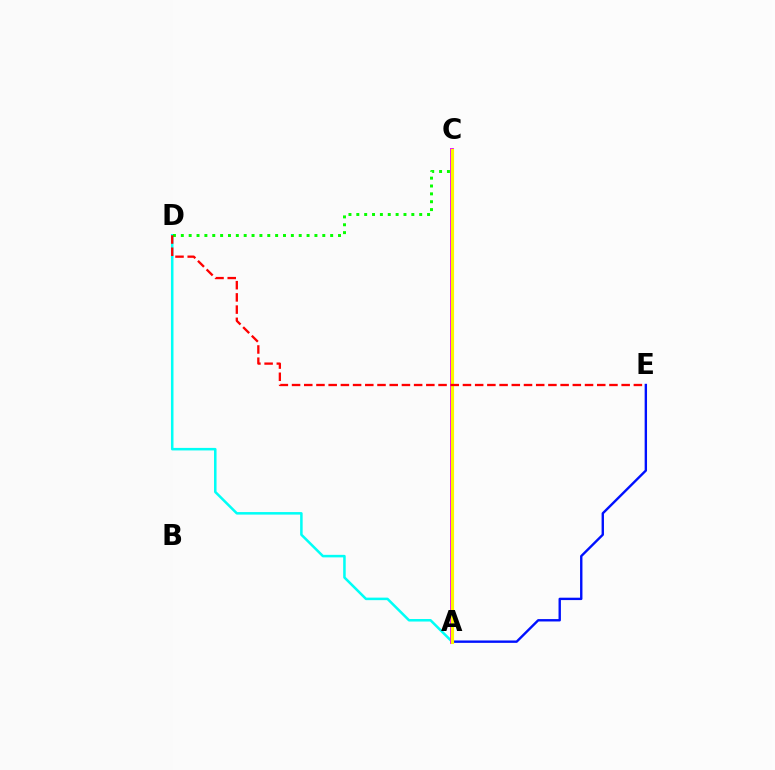{('A', 'D'): [{'color': '#00fff6', 'line_style': 'solid', 'thickness': 1.82}], ('A', 'E'): [{'color': '#0010ff', 'line_style': 'solid', 'thickness': 1.72}], ('C', 'D'): [{'color': '#08ff00', 'line_style': 'dotted', 'thickness': 2.14}], ('A', 'C'): [{'color': '#ee00ff', 'line_style': 'solid', 'thickness': 2.79}, {'color': '#fcf500', 'line_style': 'solid', 'thickness': 2.27}], ('D', 'E'): [{'color': '#ff0000', 'line_style': 'dashed', 'thickness': 1.66}]}